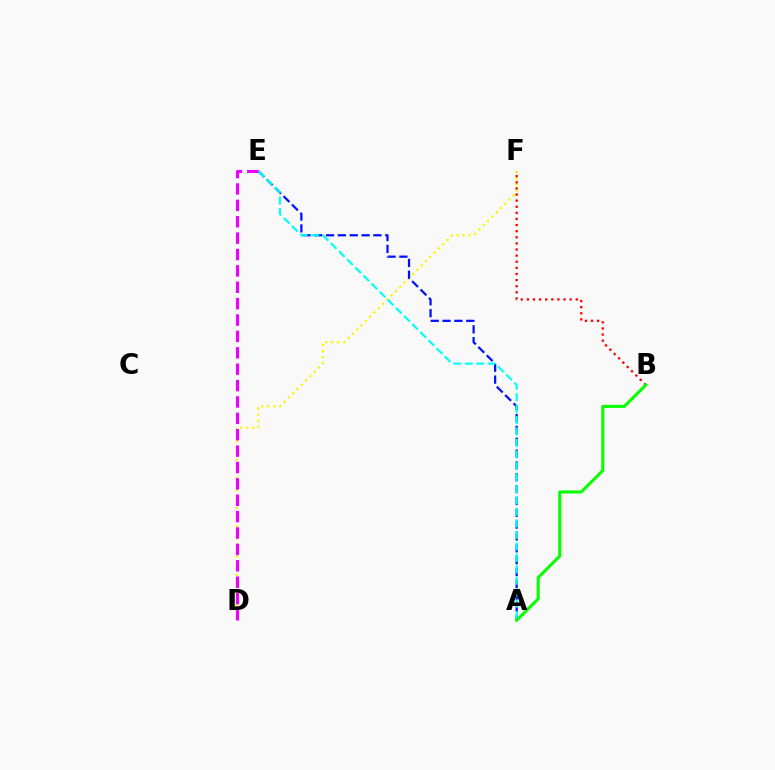{('D', 'F'): [{'color': '#fcf500', 'line_style': 'dotted', 'thickness': 1.65}], ('B', 'F'): [{'color': '#ff0000', 'line_style': 'dotted', 'thickness': 1.66}], ('A', 'E'): [{'color': '#0010ff', 'line_style': 'dashed', 'thickness': 1.61}, {'color': '#00fff6', 'line_style': 'dashed', 'thickness': 1.56}], ('D', 'E'): [{'color': '#ee00ff', 'line_style': 'dashed', 'thickness': 2.23}], ('A', 'B'): [{'color': '#08ff00', 'line_style': 'solid', 'thickness': 2.21}]}